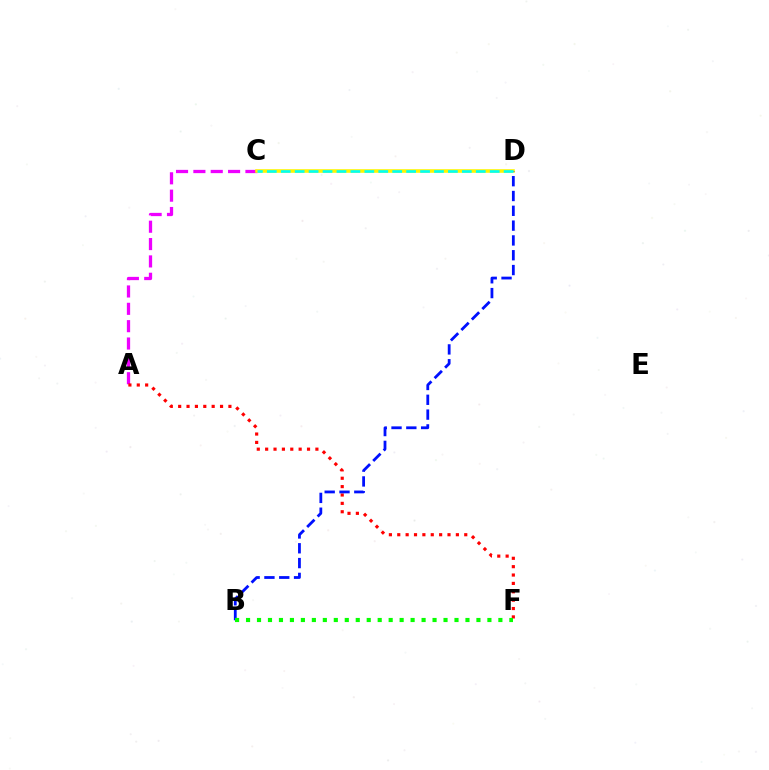{('A', 'C'): [{'color': '#ee00ff', 'line_style': 'dashed', 'thickness': 2.36}], ('C', 'D'): [{'color': '#fcf500', 'line_style': 'solid', 'thickness': 2.58}, {'color': '#00fff6', 'line_style': 'dashed', 'thickness': 1.89}], ('A', 'F'): [{'color': '#ff0000', 'line_style': 'dotted', 'thickness': 2.28}], ('B', 'D'): [{'color': '#0010ff', 'line_style': 'dashed', 'thickness': 2.01}], ('B', 'F'): [{'color': '#08ff00', 'line_style': 'dotted', 'thickness': 2.98}]}